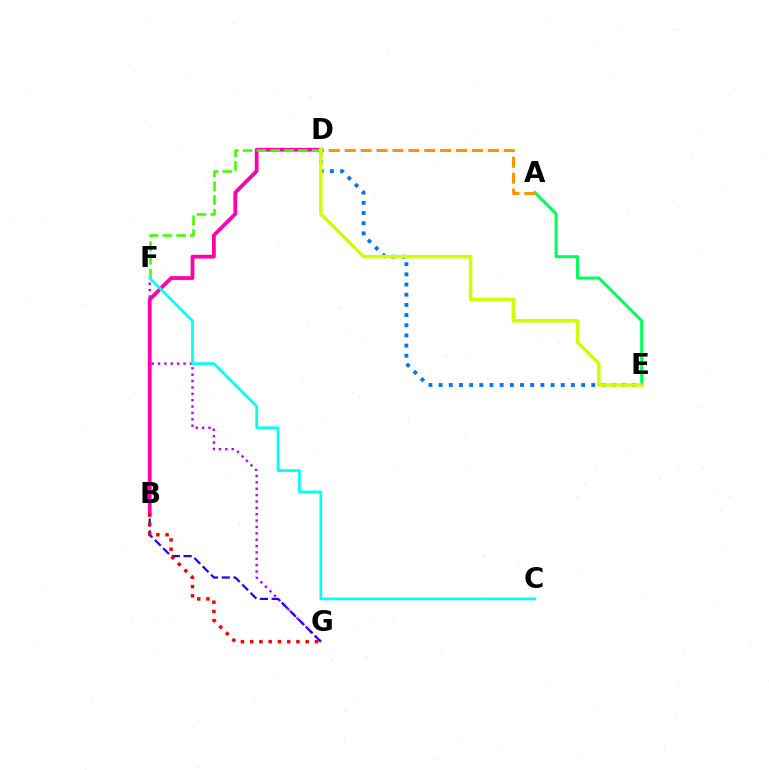{('F', 'G'): [{'color': '#b900ff', 'line_style': 'dotted', 'thickness': 1.73}], ('B', 'G'): [{'color': '#2500ff', 'line_style': 'dashed', 'thickness': 1.6}, {'color': '#ff0000', 'line_style': 'dotted', 'thickness': 2.51}], ('B', 'D'): [{'color': '#ff00ac', 'line_style': 'solid', 'thickness': 2.72}], ('D', 'E'): [{'color': '#0074ff', 'line_style': 'dotted', 'thickness': 2.77}, {'color': '#d1ff00', 'line_style': 'solid', 'thickness': 2.52}], ('A', 'E'): [{'color': '#00ff5c', 'line_style': 'solid', 'thickness': 2.16}], ('D', 'F'): [{'color': '#3dff00', 'line_style': 'dashed', 'thickness': 1.87}], ('A', 'D'): [{'color': '#ff9400', 'line_style': 'dashed', 'thickness': 2.16}], ('C', 'F'): [{'color': '#00fff6', 'line_style': 'solid', 'thickness': 1.95}]}